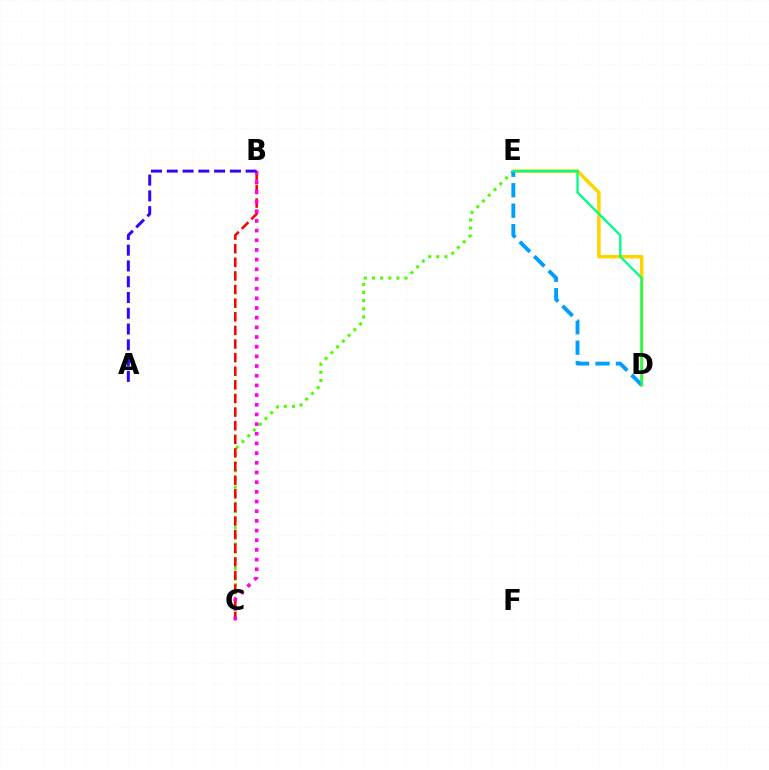{('C', 'E'): [{'color': '#4fff00', 'line_style': 'dotted', 'thickness': 2.21}], ('D', 'E'): [{'color': '#ffd500', 'line_style': 'solid', 'thickness': 2.57}, {'color': '#009eff', 'line_style': 'dashed', 'thickness': 2.78}, {'color': '#00ff86', 'line_style': 'solid', 'thickness': 1.66}], ('B', 'C'): [{'color': '#ff0000', 'line_style': 'dashed', 'thickness': 1.85}, {'color': '#ff00ed', 'line_style': 'dotted', 'thickness': 2.63}], ('A', 'B'): [{'color': '#3700ff', 'line_style': 'dashed', 'thickness': 2.14}]}